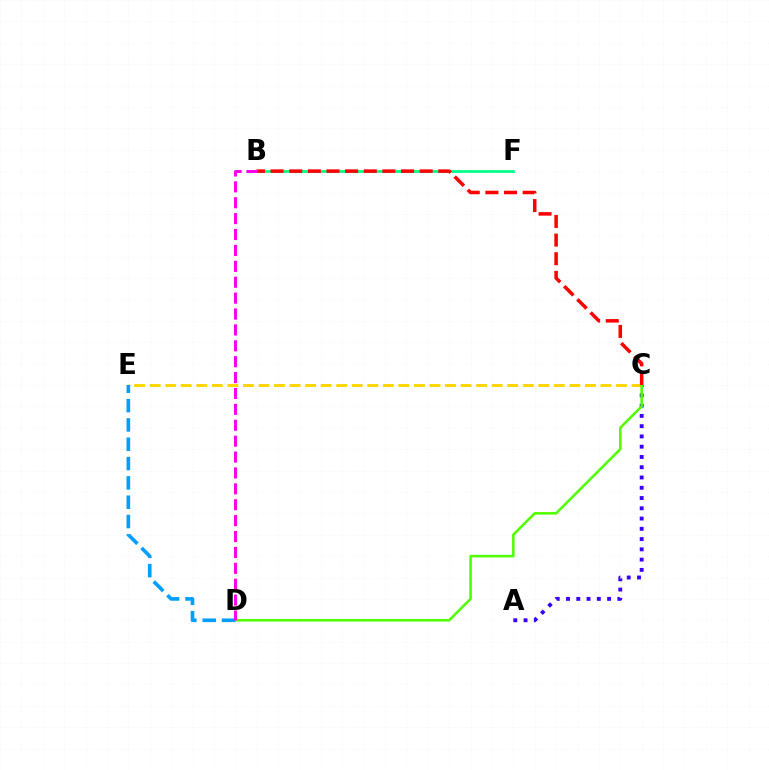{('B', 'F'): [{'color': '#00ff86', 'line_style': 'solid', 'thickness': 1.97}], ('A', 'C'): [{'color': '#3700ff', 'line_style': 'dotted', 'thickness': 2.79}], ('C', 'E'): [{'color': '#ffd500', 'line_style': 'dashed', 'thickness': 2.11}], ('C', 'D'): [{'color': '#4fff00', 'line_style': 'solid', 'thickness': 1.84}], ('B', 'C'): [{'color': '#ff0000', 'line_style': 'dashed', 'thickness': 2.53}], ('D', 'E'): [{'color': '#009eff', 'line_style': 'dashed', 'thickness': 2.62}], ('B', 'D'): [{'color': '#ff00ed', 'line_style': 'dashed', 'thickness': 2.16}]}